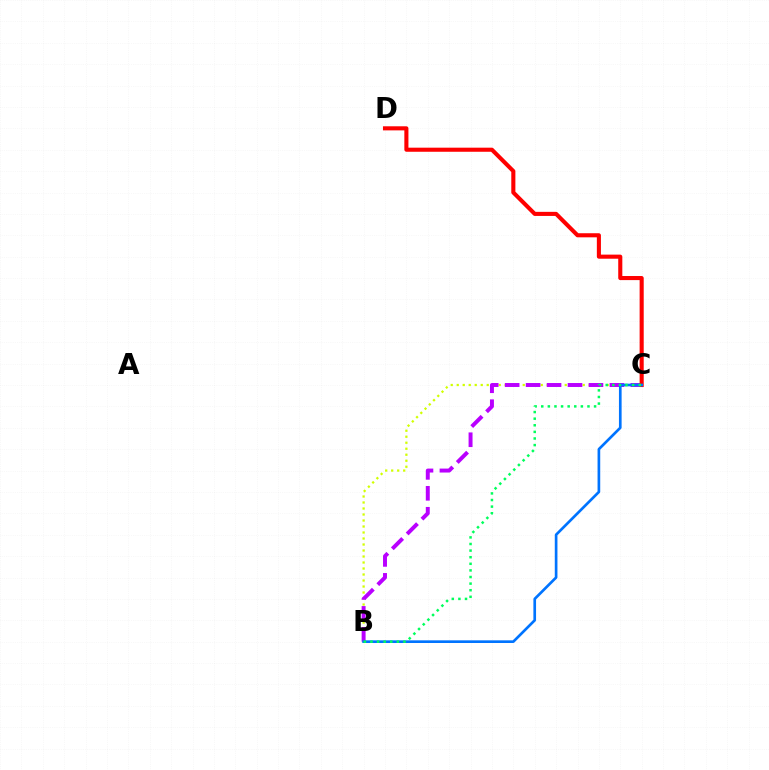{('B', 'C'): [{'color': '#d1ff00', 'line_style': 'dotted', 'thickness': 1.63}, {'color': '#b900ff', 'line_style': 'dashed', 'thickness': 2.85}, {'color': '#0074ff', 'line_style': 'solid', 'thickness': 1.92}, {'color': '#00ff5c', 'line_style': 'dotted', 'thickness': 1.79}], ('C', 'D'): [{'color': '#ff0000', 'line_style': 'solid', 'thickness': 2.95}]}